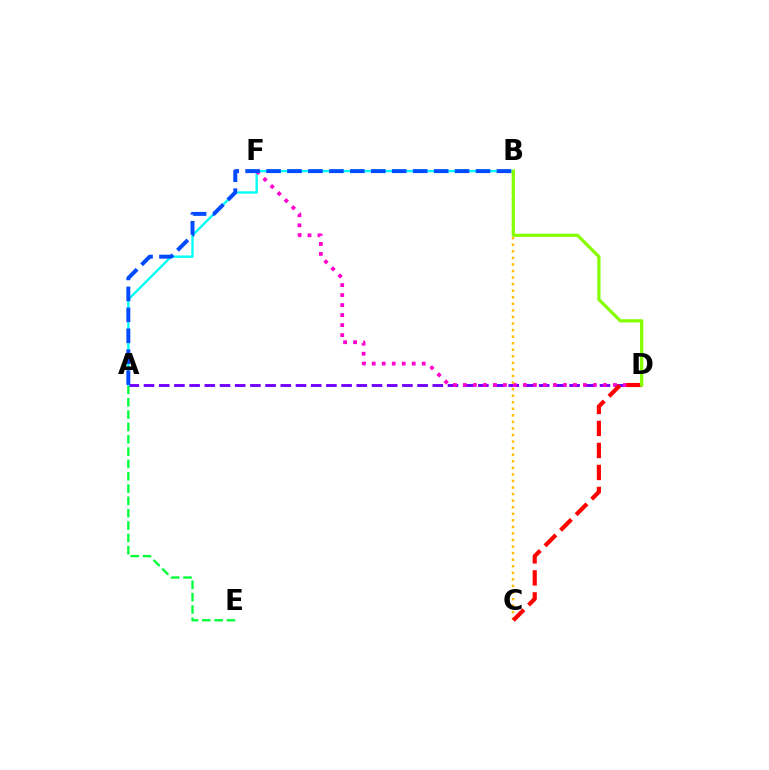{('A', 'D'): [{'color': '#7200ff', 'line_style': 'dashed', 'thickness': 2.06}], ('A', 'E'): [{'color': '#00ff39', 'line_style': 'dashed', 'thickness': 1.67}], ('A', 'B'): [{'color': '#00fff6', 'line_style': 'solid', 'thickness': 1.7}, {'color': '#004bff', 'line_style': 'dashed', 'thickness': 2.85}], ('D', 'F'): [{'color': '#ff00cf', 'line_style': 'dotted', 'thickness': 2.72}], ('B', 'C'): [{'color': '#ffbd00', 'line_style': 'dotted', 'thickness': 1.78}], ('C', 'D'): [{'color': '#ff0000', 'line_style': 'dashed', 'thickness': 2.99}], ('B', 'D'): [{'color': '#84ff00', 'line_style': 'solid', 'thickness': 2.31}]}